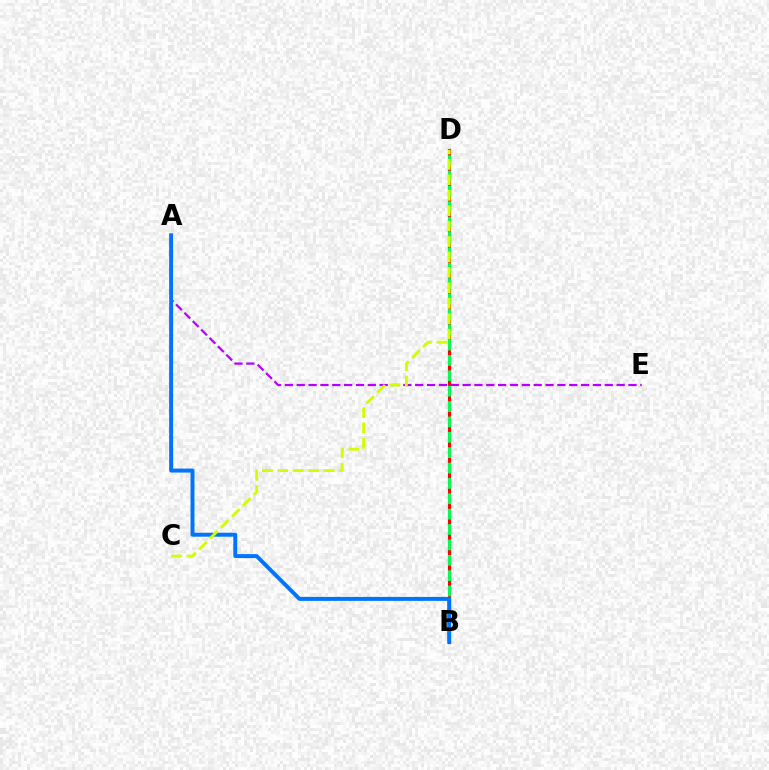{('B', 'D'): [{'color': '#ff0000', 'line_style': 'solid', 'thickness': 2.27}, {'color': '#00ff5c', 'line_style': 'dashed', 'thickness': 2.09}], ('A', 'E'): [{'color': '#b900ff', 'line_style': 'dashed', 'thickness': 1.61}], ('A', 'B'): [{'color': '#0074ff', 'line_style': 'solid', 'thickness': 2.85}], ('C', 'D'): [{'color': '#d1ff00', 'line_style': 'dashed', 'thickness': 2.1}]}